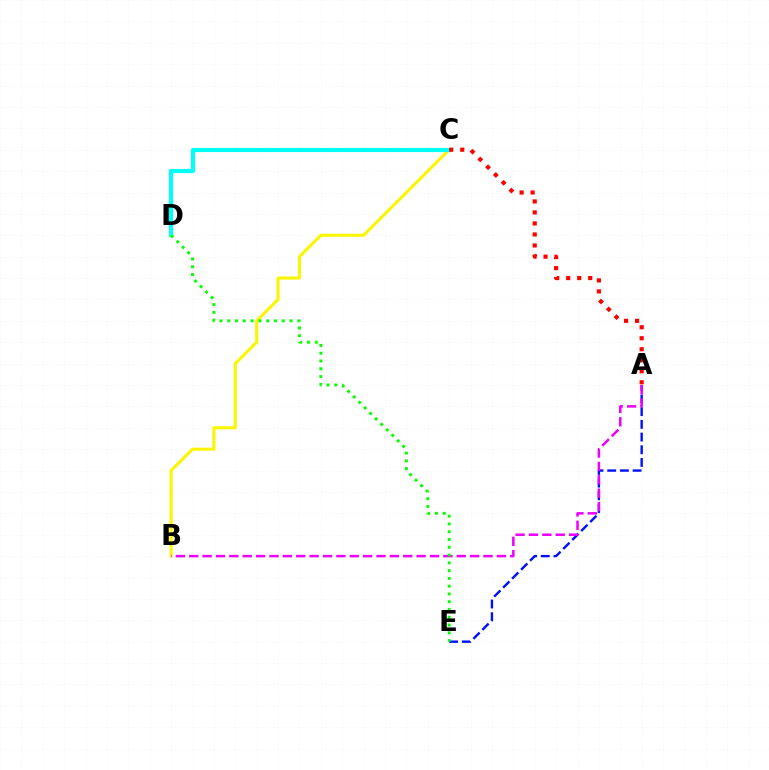{('B', 'C'): [{'color': '#fcf500', 'line_style': 'solid', 'thickness': 2.2}], ('C', 'D'): [{'color': '#00fff6', 'line_style': 'solid', 'thickness': 3.0}], ('A', 'E'): [{'color': '#0010ff', 'line_style': 'dashed', 'thickness': 1.72}], ('A', 'C'): [{'color': '#ff0000', 'line_style': 'dotted', 'thickness': 2.99}], ('A', 'B'): [{'color': '#ee00ff', 'line_style': 'dashed', 'thickness': 1.82}], ('D', 'E'): [{'color': '#08ff00', 'line_style': 'dotted', 'thickness': 2.11}]}